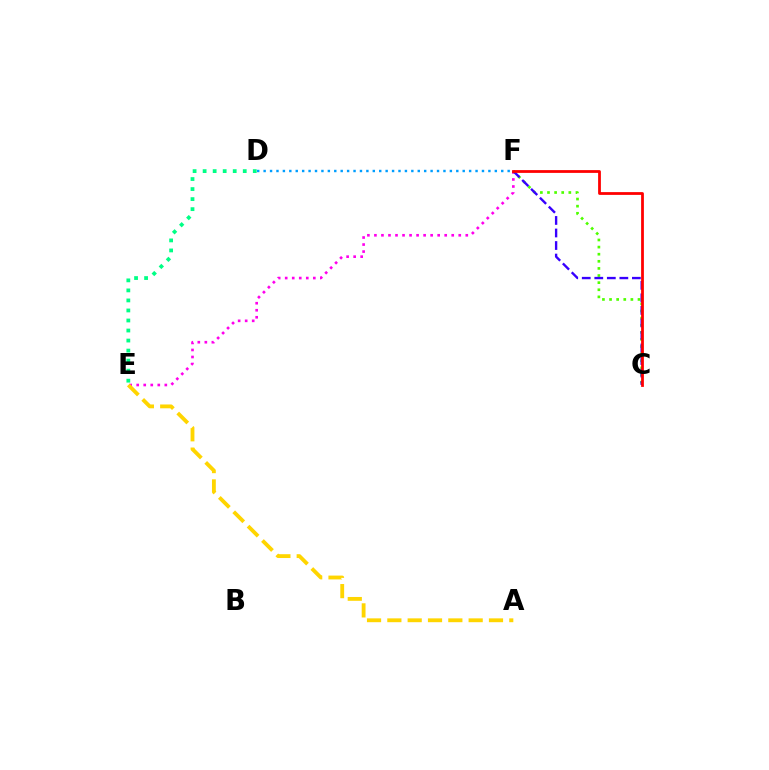{('E', 'F'): [{'color': '#ff00ed', 'line_style': 'dotted', 'thickness': 1.91}], ('C', 'F'): [{'color': '#4fff00', 'line_style': 'dotted', 'thickness': 1.93}, {'color': '#3700ff', 'line_style': 'dashed', 'thickness': 1.7}, {'color': '#ff0000', 'line_style': 'solid', 'thickness': 2.0}], ('D', 'E'): [{'color': '#00ff86', 'line_style': 'dotted', 'thickness': 2.73}], ('D', 'F'): [{'color': '#009eff', 'line_style': 'dotted', 'thickness': 1.74}], ('A', 'E'): [{'color': '#ffd500', 'line_style': 'dashed', 'thickness': 2.76}]}